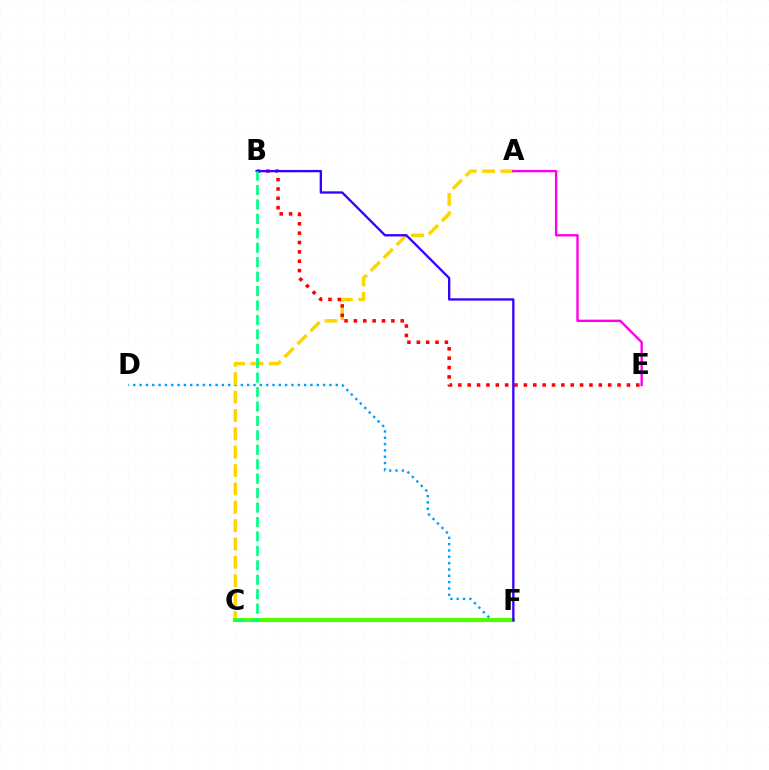{('D', 'F'): [{'color': '#009eff', 'line_style': 'dotted', 'thickness': 1.72}], ('A', 'C'): [{'color': '#ffd500', 'line_style': 'dashed', 'thickness': 2.5}], ('B', 'E'): [{'color': '#ff0000', 'line_style': 'dotted', 'thickness': 2.54}], ('C', 'F'): [{'color': '#4fff00', 'line_style': 'solid', 'thickness': 3.0}], ('A', 'E'): [{'color': '#ff00ed', 'line_style': 'solid', 'thickness': 1.72}], ('B', 'F'): [{'color': '#3700ff', 'line_style': 'solid', 'thickness': 1.67}], ('B', 'C'): [{'color': '#00ff86', 'line_style': 'dashed', 'thickness': 1.96}]}